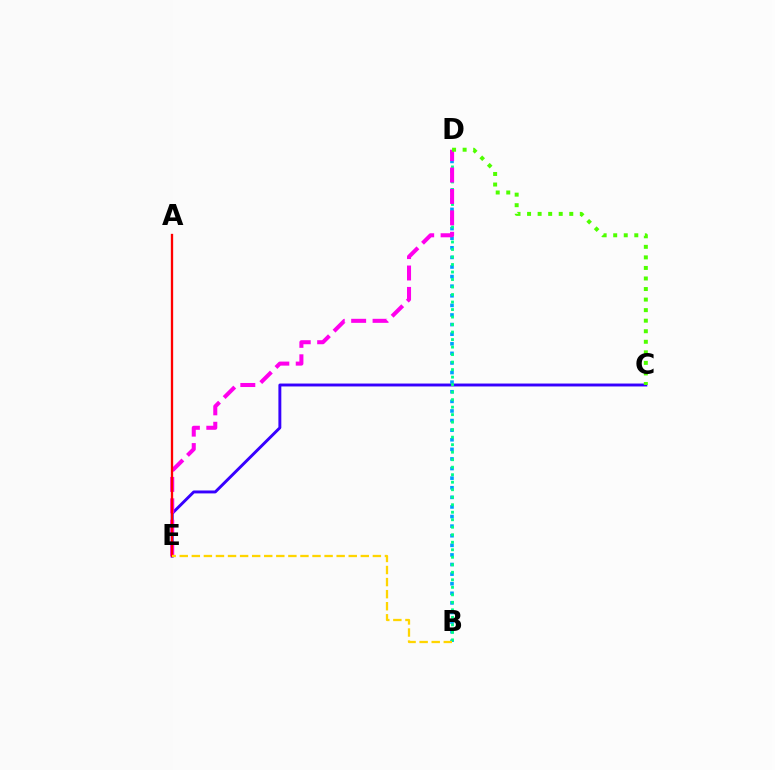{('C', 'E'): [{'color': '#3700ff', 'line_style': 'solid', 'thickness': 2.1}], ('B', 'D'): [{'color': '#009eff', 'line_style': 'dotted', 'thickness': 2.61}, {'color': '#00ff86', 'line_style': 'dotted', 'thickness': 2.04}], ('D', 'E'): [{'color': '#ff00ed', 'line_style': 'dashed', 'thickness': 2.91}], ('C', 'D'): [{'color': '#4fff00', 'line_style': 'dotted', 'thickness': 2.87}], ('A', 'E'): [{'color': '#ff0000', 'line_style': 'solid', 'thickness': 1.67}], ('B', 'E'): [{'color': '#ffd500', 'line_style': 'dashed', 'thickness': 1.64}]}